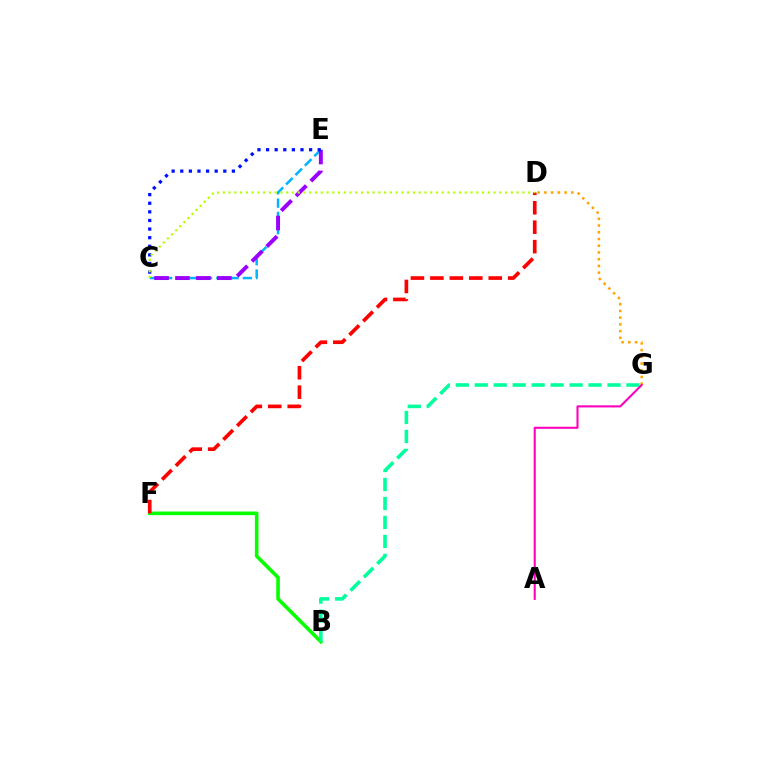{('C', 'E'): [{'color': '#00b5ff', 'line_style': 'dashed', 'thickness': 1.81}, {'color': '#9b00ff', 'line_style': 'dashed', 'thickness': 2.84}, {'color': '#0010ff', 'line_style': 'dotted', 'thickness': 2.34}], ('B', 'F'): [{'color': '#08ff00', 'line_style': 'solid', 'thickness': 2.59}], ('D', 'G'): [{'color': '#ffa500', 'line_style': 'dotted', 'thickness': 1.83}], ('B', 'G'): [{'color': '#00ff9d', 'line_style': 'dashed', 'thickness': 2.58}], ('D', 'F'): [{'color': '#ff0000', 'line_style': 'dashed', 'thickness': 2.64}], ('A', 'G'): [{'color': '#ff00bd', 'line_style': 'solid', 'thickness': 1.51}], ('C', 'D'): [{'color': '#b3ff00', 'line_style': 'dotted', 'thickness': 1.57}]}